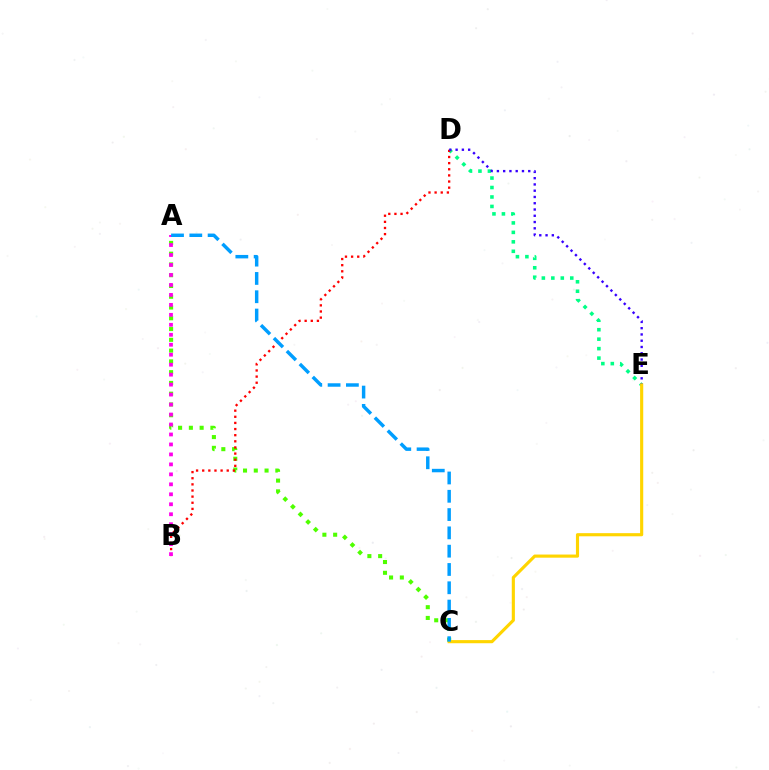{('A', 'C'): [{'color': '#4fff00', 'line_style': 'dotted', 'thickness': 2.93}, {'color': '#009eff', 'line_style': 'dashed', 'thickness': 2.49}], ('D', 'E'): [{'color': '#00ff86', 'line_style': 'dotted', 'thickness': 2.57}, {'color': '#3700ff', 'line_style': 'dotted', 'thickness': 1.7}], ('B', 'D'): [{'color': '#ff0000', 'line_style': 'dotted', 'thickness': 1.67}], ('C', 'E'): [{'color': '#ffd500', 'line_style': 'solid', 'thickness': 2.26}], ('A', 'B'): [{'color': '#ff00ed', 'line_style': 'dotted', 'thickness': 2.71}]}